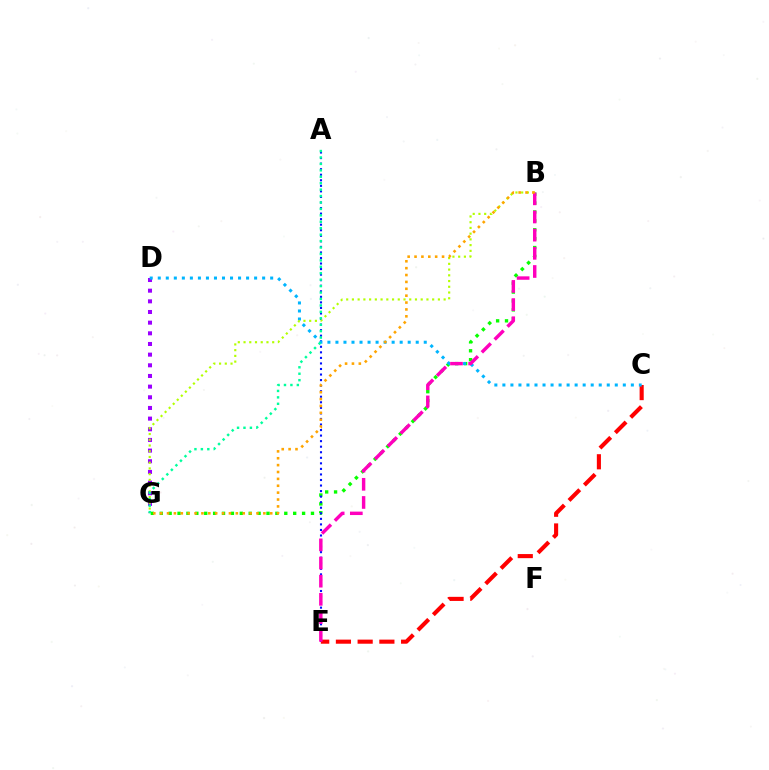{('D', 'G'): [{'color': '#9b00ff', 'line_style': 'dotted', 'thickness': 2.9}], ('B', 'G'): [{'color': '#08ff00', 'line_style': 'dotted', 'thickness': 2.42}, {'color': '#b3ff00', 'line_style': 'dotted', 'thickness': 1.56}, {'color': '#ffa500', 'line_style': 'dotted', 'thickness': 1.87}], ('A', 'E'): [{'color': '#0010ff', 'line_style': 'dotted', 'thickness': 1.51}], ('C', 'E'): [{'color': '#ff0000', 'line_style': 'dashed', 'thickness': 2.95}], ('C', 'D'): [{'color': '#00b5ff', 'line_style': 'dotted', 'thickness': 2.18}], ('A', 'G'): [{'color': '#00ff9d', 'line_style': 'dotted', 'thickness': 1.75}], ('B', 'E'): [{'color': '#ff00bd', 'line_style': 'dashed', 'thickness': 2.47}]}